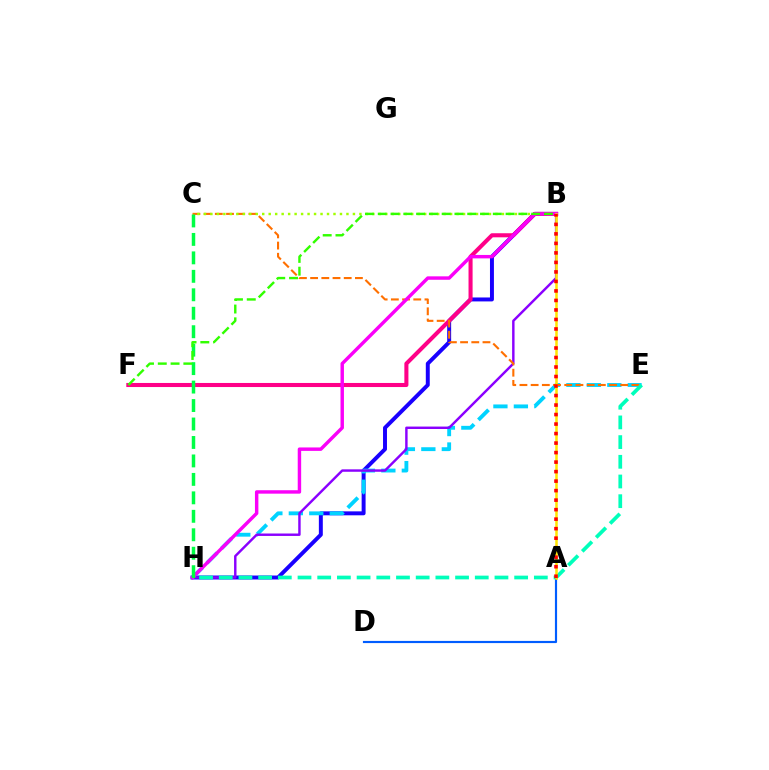{('B', 'H'): [{'color': '#1900ff', 'line_style': 'solid', 'thickness': 2.84}, {'color': '#8a00ff', 'line_style': 'solid', 'thickness': 1.75}, {'color': '#fa00f9', 'line_style': 'solid', 'thickness': 2.47}], ('B', 'F'): [{'color': '#ff0088', 'line_style': 'solid', 'thickness': 2.93}, {'color': '#31ff00', 'line_style': 'dashed', 'thickness': 1.74}], ('E', 'H'): [{'color': '#00d3ff', 'line_style': 'dashed', 'thickness': 2.78}, {'color': '#00ffbb', 'line_style': 'dashed', 'thickness': 2.68}], ('C', 'E'): [{'color': '#ff7000', 'line_style': 'dashed', 'thickness': 1.52}], ('B', 'C'): [{'color': '#a2ff00', 'line_style': 'dotted', 'thickness': 1.76}], ('A', 'D'): [{'color': '#005dff', 'line_style': 'solid', 'thickness': 1.56}], ('C', 'H'): [{'color': '#00ff45', 'line_style': 'dashed', 'thickness': 2.51}], ('A', 'B'): [{'color': '#ffe600', 'line_style': 'solid', 'thickness': 1.82}, {'color': '#ff0000', 'line_style': 'dotted', 'thickness': 2.58}]}